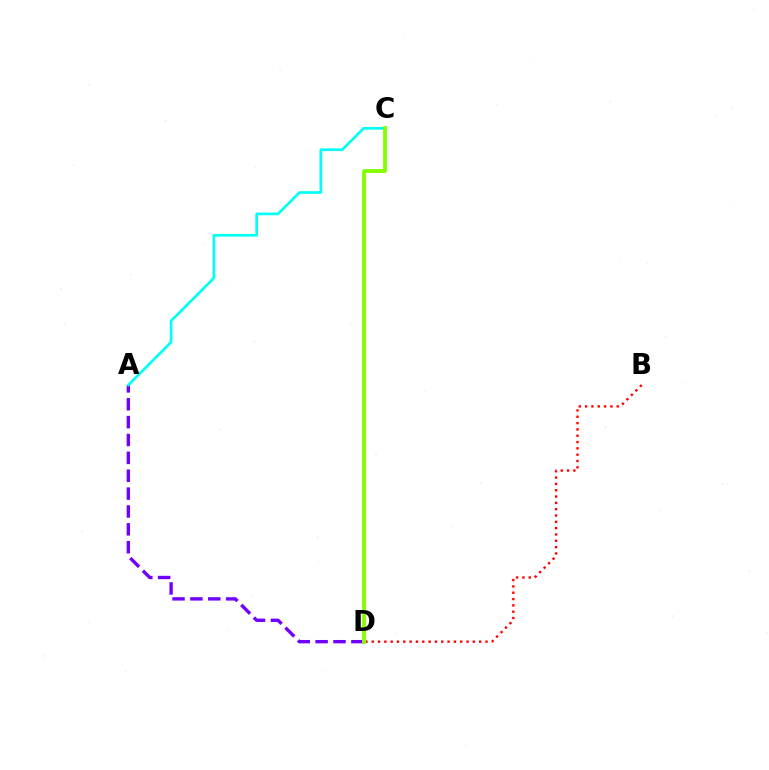{('A', 'D'): [{'color': '#7200ff', 'line_style': 'dashed', 'thickness': 2.43}], ('A', 'C'): [{'color': '#00fff6', 'line_style': 'solid', 'thickness': 1.93}], ('B', 'D'): [{'color': '#ff0000', 'line_style': 'dotted', 'thickness': 1.72}], ('C', 'D'): [{'color': '#84ff00', 'line_style': 'solid', 'thickness': 2.75}]}